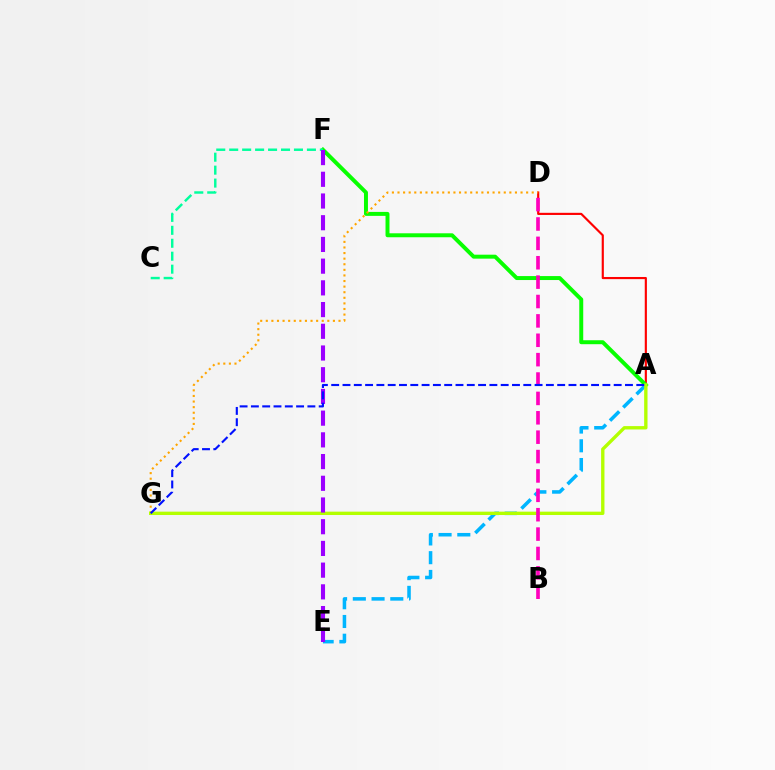{('A', 'D'): [{'color': '#ff0000', 'line_style': 'solid', 'thickness': 1.55}], ('A', 'F'): [{'color': '#08ff00', 'line_style': 'solid', 'thickness': 2.85}], ('D', 'G'): [{'color': '#ffa500', 'line_style': 'dotted', 'thickness': 1.52}], ('A', 'E'): [{'color': '#00b5ff', 'line_style': 'dashed', 'thickness': 2.55}], ('C', 'F'): [{'color': '#00ff9d', 'line_style': 'dashed', 'thickness': 1.76}], ('A', 'G'): [{'color': '#b3ff00', 'line_style': 'solid', 'thickness': 2.42}, {'color': '#0010ff', 'line_style': 'dashed', 'thickness': 1.53}], ('E', 'F'): [{'color': '#9b00ff', 'line_style': 'dashed', 'thickness': 2.95}], ('B', 'D'): [{'color': '#ff00bd', 'line_style': 'dashed', 'thickness': 2.63}]}